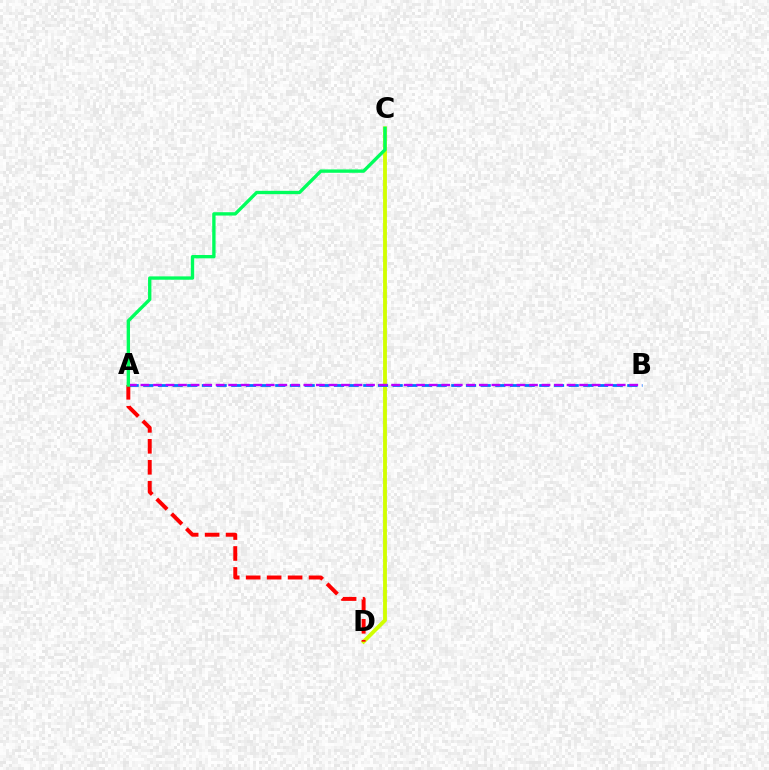{('C', 'D'): [{'color': '#d1ff00', 'line_style': 'solid', 'thickness': 2.76}], ('A', 'B'): [{'color': '#0074ff', 'line_style': 'dashed', 'thickness': 1.99}, {'color': '#b900ff', 'line_style': 'dashed', 'thickness': 1.7}], ('A', 'D'): [{'color': '#ff0000', 'line_style': 'dashed', 'thickness': 2.85}], ('A', 'C'): [{'color': '#00ff5c', 'line_style': 'solid', 'thickness': 2.41}]}